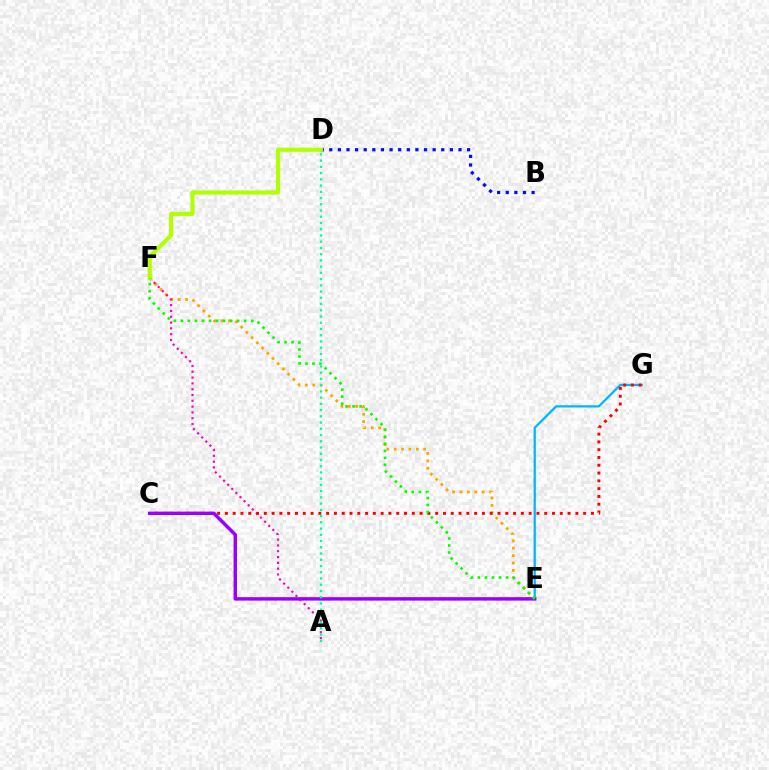{('E', 'G'): [{'color': '#00b5ff', 'line_style': 'solid', 'thickness': 1.62}], ('E', 'F'): [{'color': '#ffa500', 'line_style': 'dotted', 'thickness': 2.01}, {'color': '#08ff00', 'line_style': 'dotted', 'thickness': 1.91}], ('A', 'F'): [{'color': '#ff00bd', 'line_style': 'dotted', 'thickness': 1.58}], ('C', 'G'): [{'color': '#ff0000', 'line_style': 'dotted', 'thickness': 2.12}], ('B', 'D'): [{'color': '#0010ff', 'line_style': 'dotted', 'thickness': 2.34}], ('C', 'E'): [{'color': '#9b00ff', 'line_style': 'solid', 'thickness': 2.48}], ('A', 'D'): [{'color': '#00ff9d', 'line_style': 'dotted', 'thickness': 1.69}], ('D', 'F'): [{'color': '#b3ff00', 'line_style': 'solid', 'thickness': 2.97}]}